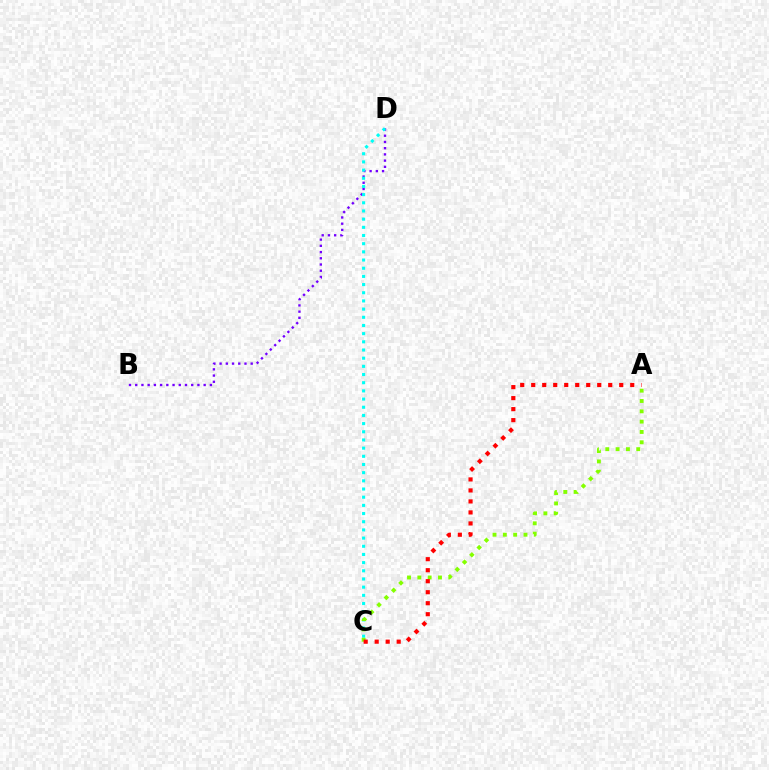{('B', 'D'): [{'color': '#7200ff', 'line_style': 'dotted', 'thickness': 1.69}], ('C', 'D'): [{'color': '#00fff6', 'line_style': 'dotted', 'thickness': 2.22}], ('A', 'C'): [{'color': '#84ff00', 'line_style': 'dotted', 'thickness': 2.8}, {'color': '#ff0000', 'line_style': 'dotted', 'thickness': 2.99}]}